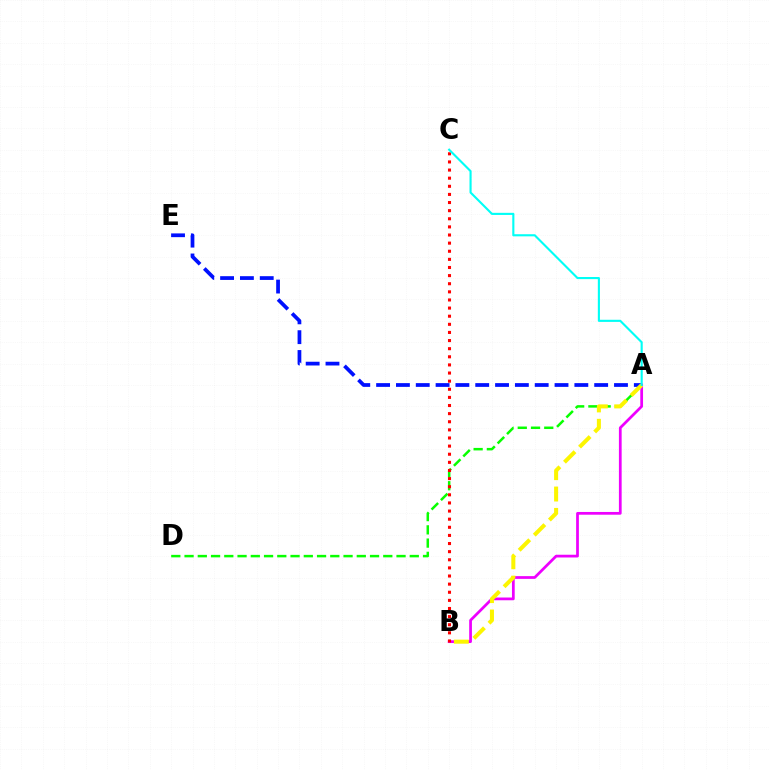{('A', 'D'): [{'color': '#08ff00', 'line_style': 'dashed', 'thickness': 1.8}], ('A', 'E'): [{'color': '#0010ff', 'line_style': 'dashed', 'thickness': 2.69}], ('A', 'B'): [{'color': '#ee00ff', 'line_style': 'solid', 'thickness': 1.98}, {'color': '#fcf500', 'line_style': 'dashed', 'thickness': 2.9}], ('B', 'C'): [{'color': '#ff0000', 'line_style': 'dotted', 'thickness': 2.21}], ('A', 'C'): [{'color': '#00fff6', 'line_style': 'solid', 'thickness': 1.53}]}